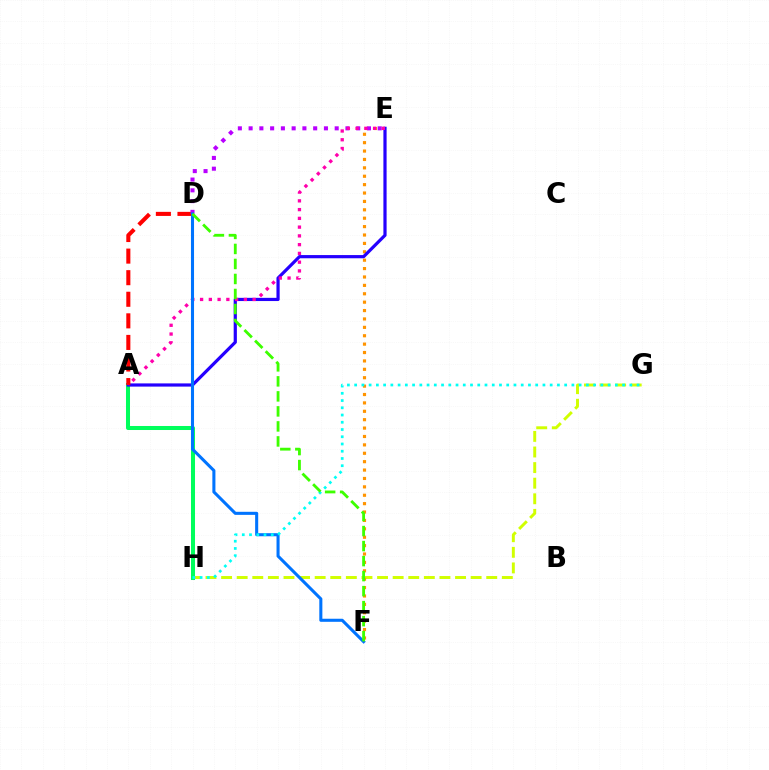{('G', 'H'): [{'color': '#d1ff00', 'line_style': 'dashed', 'thickness': 2.12}, {'color': '#00fff6', 'line_style': 'dotted', 'thickness': 1.97}], ('E', 'F'): [{'color': '#ff9400', 'line_style': 'dotted', 'thickness': 2.28}], ('A', 'H'): [{'color': '#00ff5c', 'line_style': 'solid', 'thickness': 2.9}], ('A', 'E'): [{'color': '#2500ff', 'line_style': 'solid', 'thickness': 2.31}, {'color': '#ff00ac', 'line_style': 'dotted', 'thickness': 2.38}], ('A', 'D'): [{'color': '#ff0000', 'line_style': 'dashed', 'thickness': 2.93}], ('D', 'E'): [{'color': '#b900ff', 'line_style': 'dotted', 'thickness': 2.92}], ('D', 'F'): [{'color': '#0074ff', 'line_style': 'solid', 'thickness': 2.2}, {'color': '#3dff00', 'line_style': 'dashed', 'thickness': 2.04}]}